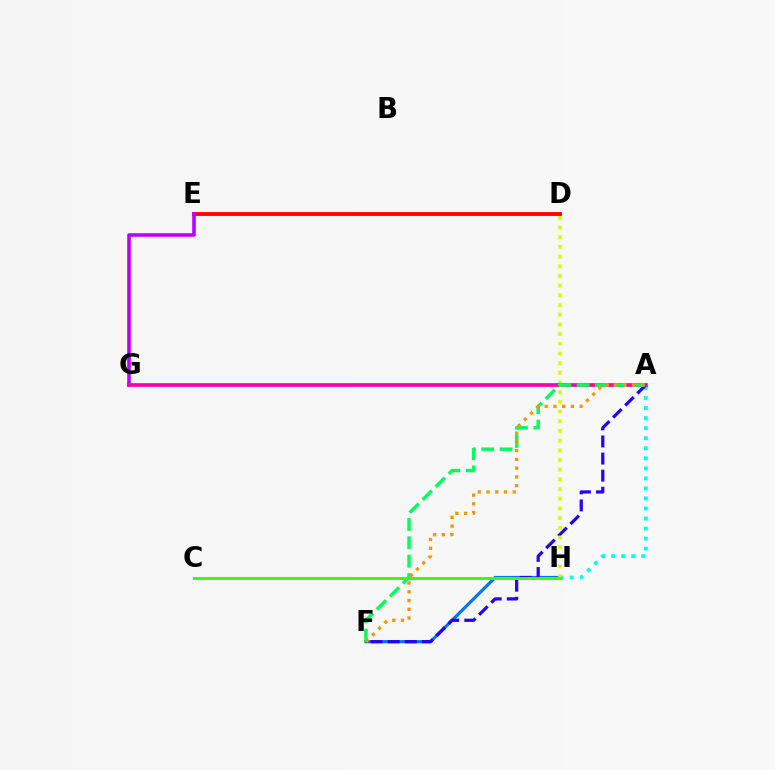{('A', 'H'): [{'color': '#00fff6', 'line_style': 'dotted', 'thickness': 2.73}], ('F', 'H'): [{'color': '#0074ff', 'line_style': 'solid', 'thickness': 2.28}], ('A', 'F'): [{'color': '#2500ff', 'line_style': 'dashed', 'thickness': 2.32}, {'color': '#00ff5c', 'line_style': 'dashed', 'thickness': 2.5}, {'color': '#ff9400', 'line_style': 'dotted', 'thickness': 2.38}], ('D', 'E'): [{'color': '#ff0000', 'line_style': 'solid', 'thickness': 2.75}], ('E', 'G'): [{'color': '#b900ff', 'line_style': 'solid', 'thickness': 2.57}], ('D', 'H'): [{'color': '#d1ff00', 'line_style': 'dotted', 'thickness': 2.63}], ('A', 'G'): [{'color': '#ff00ac', 'line_style': 'solid', 'thickness': 2.66}], ('C', 'H'): [{'color': '#3dff00', 'line_style': 'solid', 'thickness': 2.13}]}